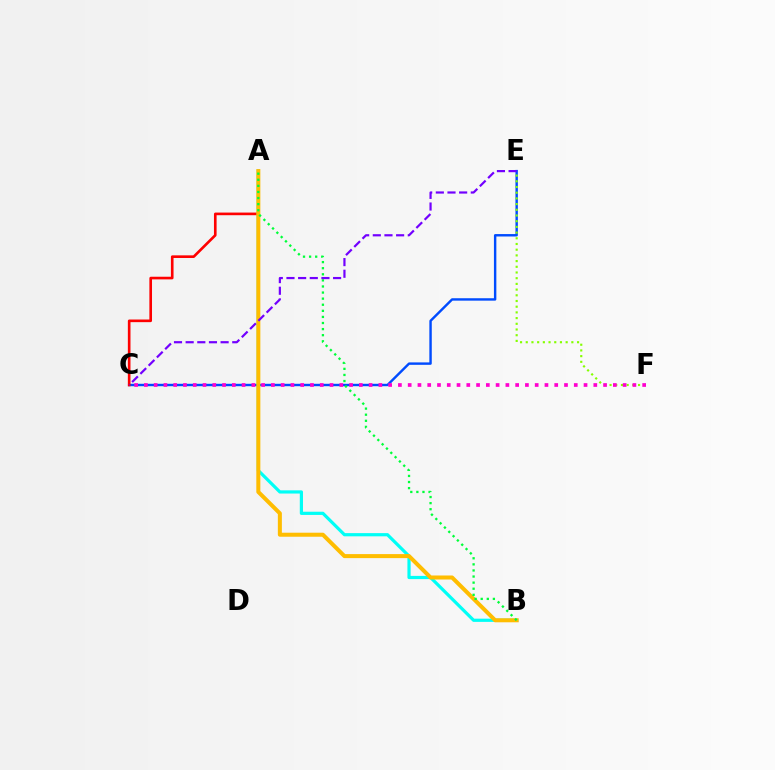{('C', 'E'): [{'color': '#004bff', 'line_style': 'solid', 'thickness': 1.74}, {'color': '#7200ff', 'line_style': 'dashed', 'thickness': 1.58}], ('A', 'C'): [{'color': '#ff0000', 'line_style': 'solid', 'thickness': 1.9}], ('A', 'B'): [{'color': '#00fff6', 'line_style': 'solid', 'thickness': 2.31}, {'color': '#ffbd00', 'line_style': 'solid', 'thickness': 2.9}, {'color': '#00ff39', 'line_style': 'dotted', 'thickness': 1.65}], ('E', 'F'): [{'color': '#84ff00', 'line_style': 'dotted', 'thickness': 1.55}], ('C', 'F'): [{'color': '#ff00cf', 'line_style': 'dotted', 'thickness': 2.65}]}